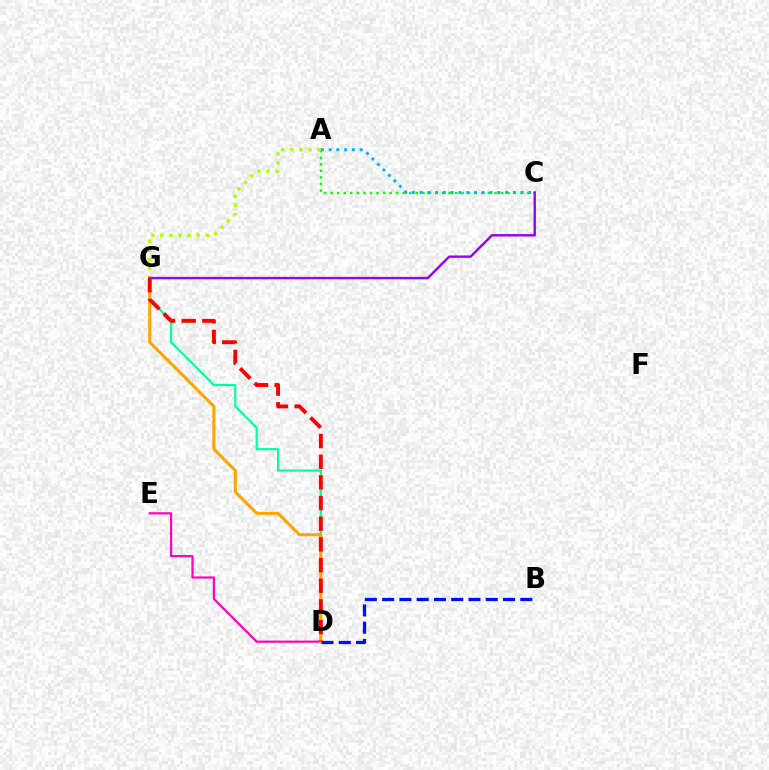{('D', 'G'): [{'color': '#00ff9d', 'line_style': 'solid', 'thickness': 1.54}, {'color': '#ffa500', 'line_style': 'solid', 'thickness': 2.18}, {'color': '#ff0000', 'line_style': 'dashed', 'thickness': 2.81}], ('A', 'C'): [{'color': '#08ff00', 'line_style': 'dotted', 'thickness': 1.78}, {'color': '#00b5ff', 'line_style': 'dotted', 'thickness': 2.11}], ('A', 'G'): [{'color': '#b3ff00', 'line_style': 'dotted', 'thickness': 2.47}], ('D', 'E'): [{'color': '#ff00bd', 'line_style': 'solid', 'thickness': 1.57}], ('C', 'G'): [{'color': '#9b00ff', 'line_style': 'solid', 'thickness': 1.75}], ('B', 'D'): [{'color': '#0010ff', 'line_style': 'dashed', 'thickness': 2.35}]}